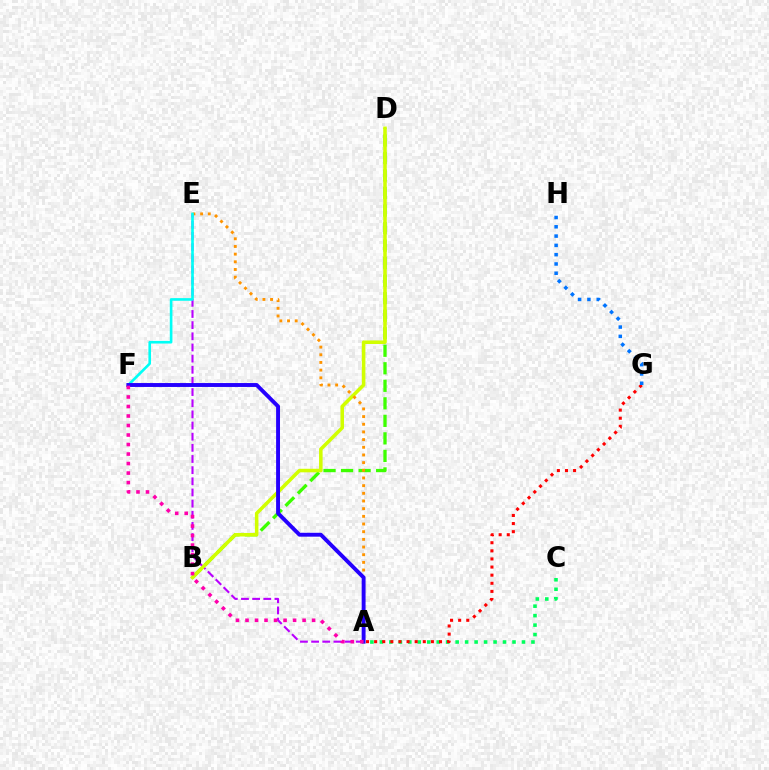{('B', 'D'): [{'color': '#3dff00', 'line_style': 'dashed', 'thickness': 2.38}, {'color': '#d1ff00', 'line_style': 'solid', 'thickness': 2.55}], ('A', 'E'): [{'color': '#b900ff', 'line_style': 'dashed', 'thickness': 1.52}, {'color': '#ff9400', 'line_style': 'dotted', 'thickness': 2.08}], ('A', 'C'): [{'color': '#00ff5c', 'line_style': 'dotted', 'thickness': 2.57}], ('A', 'G'): [{'color': '#ff0000', 'line_style': 'dotted', 'thickness': 2.2}], ('G', 'H'): [{'color': '#0074ff', 'line_style': 'dotted', 'thickness': 2.52}], ('E', 'F'): [{'color': '#00fff6', 'line_style': 'solid', 'thickness': 1.9}], ('A', 'F'): [{'color': '#2500ff', 'line_style': 'solid', 'thickness': 2.81}, {'color': '#ff00ac', 'line_style': 'dotted', 'thickness': 2.58}]}